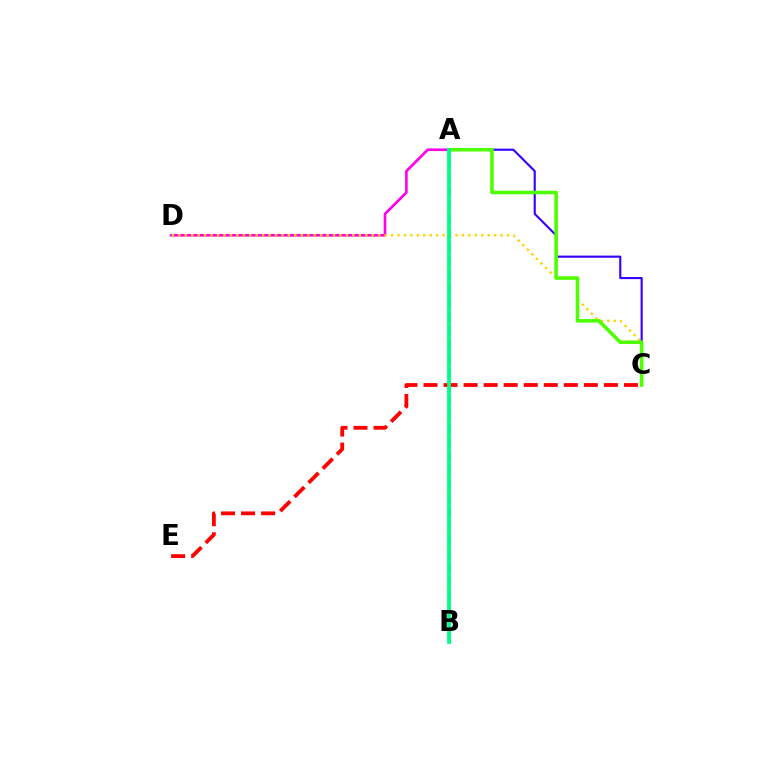{('A', 'D'): [{'color': '#ff00ed', 'line_style': 'solid', 'thickness': 1.91}], ('C', 'D'): [{'color': '#ffd500', 'line_style': 'dotted', 'thickness': 1.75}], ('A', 'C'): [{'color': '#3700ff', 'line_style': 'solid', 'thickness': 1.54}, {'color': '#4fff00', 'line_style': 'solid', 'thickness': 2.56}], ('C', 'E'): [{'color': '#ff0000', 'line_style': 'dashed', 'thickness': 2.72}], ('A', 'B'): [{'color': '#009eff', 'line_style': 'dashed', 'thickness': 1.89}, {'color': '#00ff86', 'line_style': 'solid', 'thickness': 2.72}]}